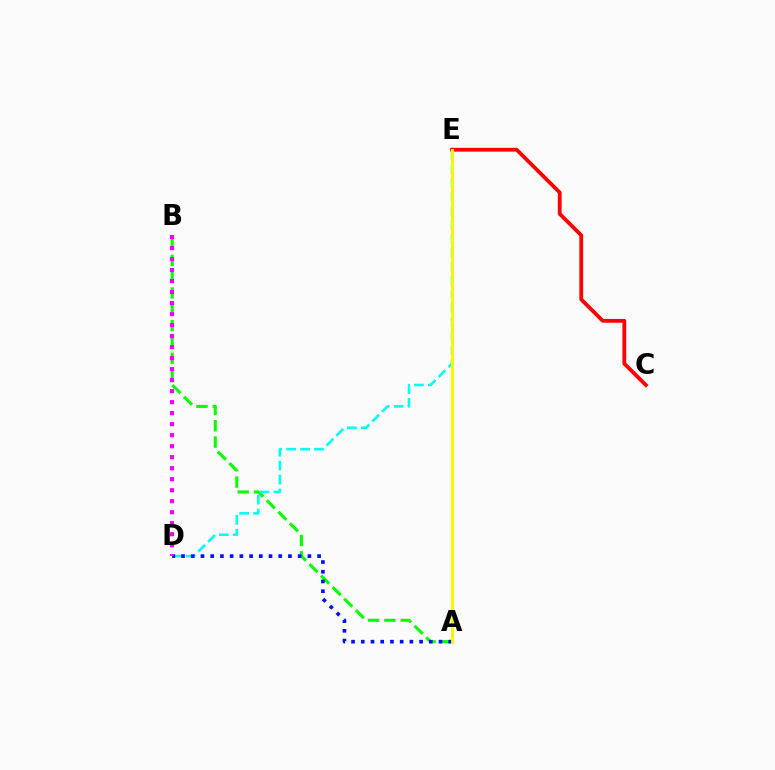{('A', 'B'): [{'color': '#08ff00', 'line_style': 'dashed', 'thickness': 2.22}], ('C', 'E'): [{'color': '#ff0000', 'line_style': 'solid', 'thickness': 2.73}], ('D', 'E'): [{'color': '#00fff6', 'line_style': 'dashed', 'thickness': 1.89}], ('A', 'D'): [{'color': '#0010ff', 'line_style': 'dotted', 'thickness': 2.64}], ('B', 'D'): [{'color': '#ee00ff', 'line_style': 'dotted', 'thickness': 2.99}], ('A', 'E'): [{'color': '#fcf500', 'line_style': 'solid', 'thickness': 2.09}]}